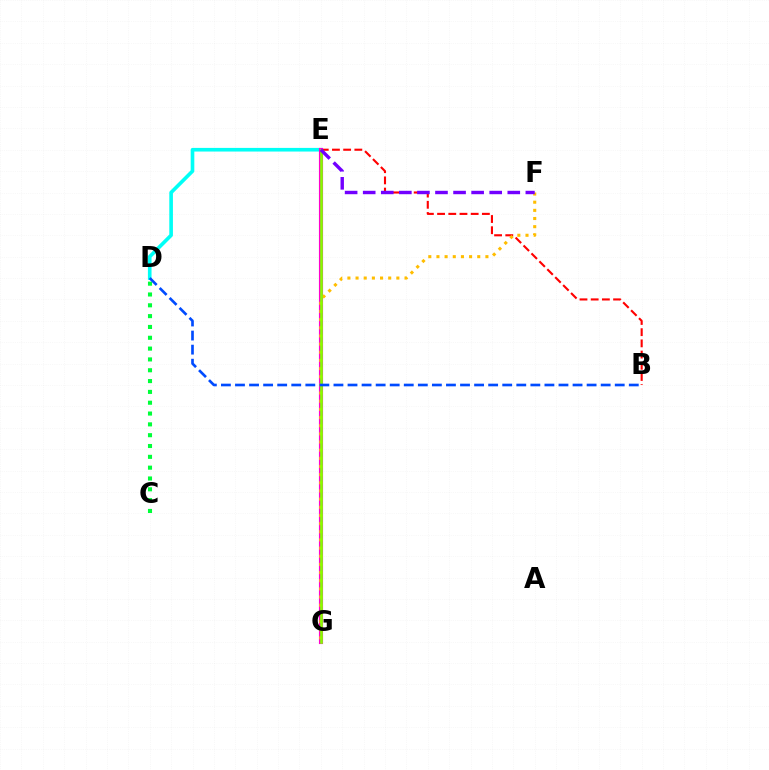{('B', 'E'): [{'color': '#ff0000', 'line_style': 'dashed', 'thickness': 1.52}], ('D', 'E'): [{'color': '#00fff6', 'line_style': 'solid', 'thickness': 2.62}], ('E', 'G'): [{'color': '#ff00cf', 'line_style': 'solid', 'thickness': 2.97}, {'color': '#84ff00', 'line_style': 'solid', 'thickness': 1.9}], ('F', 'G'): [{'color': '#ffbd00', 'line_style': 'dotted', 'thickness': 2.22}], ('C', 'D'): [{'color': '#00ff39', 'line_style': 'dotted', 'thickness': 2.94}], ('E', 'F'): [{'color': '#7200ff', 'line_style': 'dashed', 'thickness': 2.46}], ('B', 'D'): [{'color': '#004bff', 'line_style': 'dashed', 'thickness': 1.91}]}